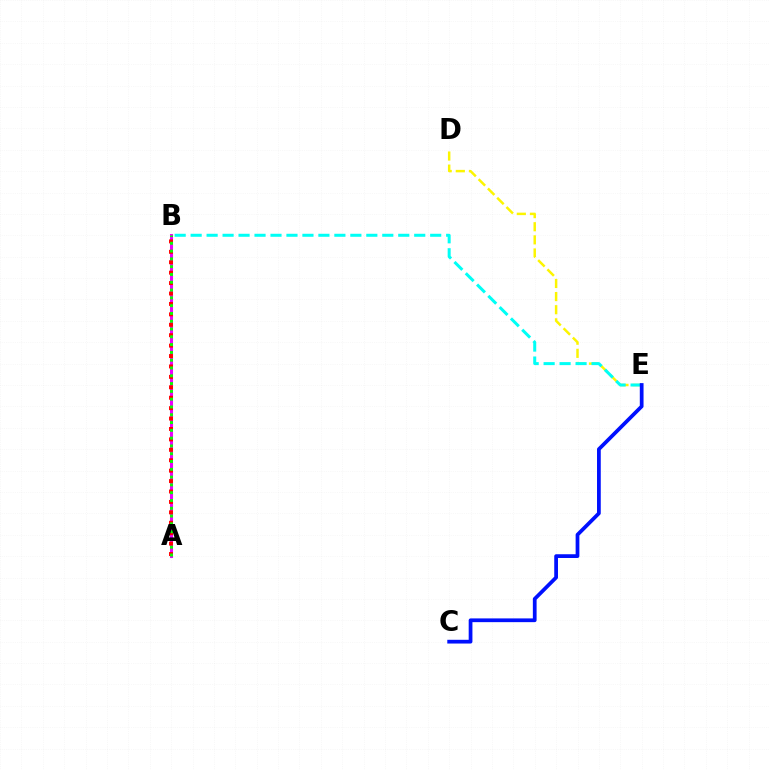{('A', 'B'): [{'color': '#ee00ff', 'line_style': 'solid', 'thickness': 2.19}, {'color': '#ff0000', 'line_style': 'dotted', 'thickness': 2.83}, {'color': '#08ff00', 'line_style': 'dotted', 'thickness': 2.12}], ('D', 'E'): [{'color': '#fcf500', 'line_style': 'dashed', 'thickness': 1.78}], ('B', 'E'): [{'color': '#00fff6', 'line_style': 'dashed', 'thickness': 2.17}], ('C', 'E'): [{'color': '#0010ff', 'line_style': 'solid', 'thickness': 2.69}]}